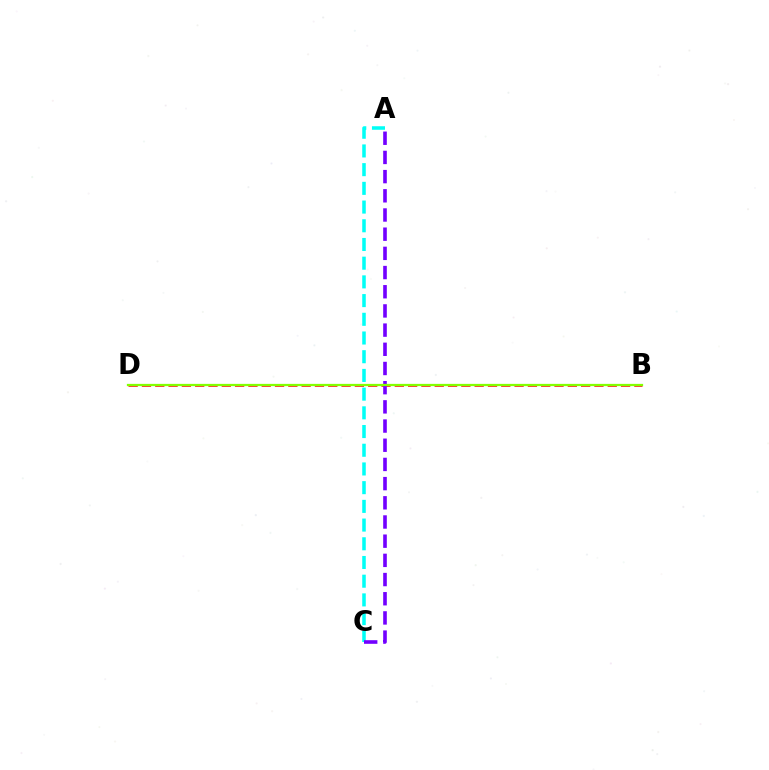{('A', 'C'): [{'color': '#00fff6', 'line_style': 'dashed', 'thickness': 2.54}, {'color': '#7200ff', 'line_style': 'dashed', 'thickness': 2.61}], ('B', 'D'): [{'color': '#ff0000', 'line_style': 'dashed', 'thickness': 1.81}, {'color': '#84ff00', 'line_style': 'solid', 'thickness': 1.62}]}